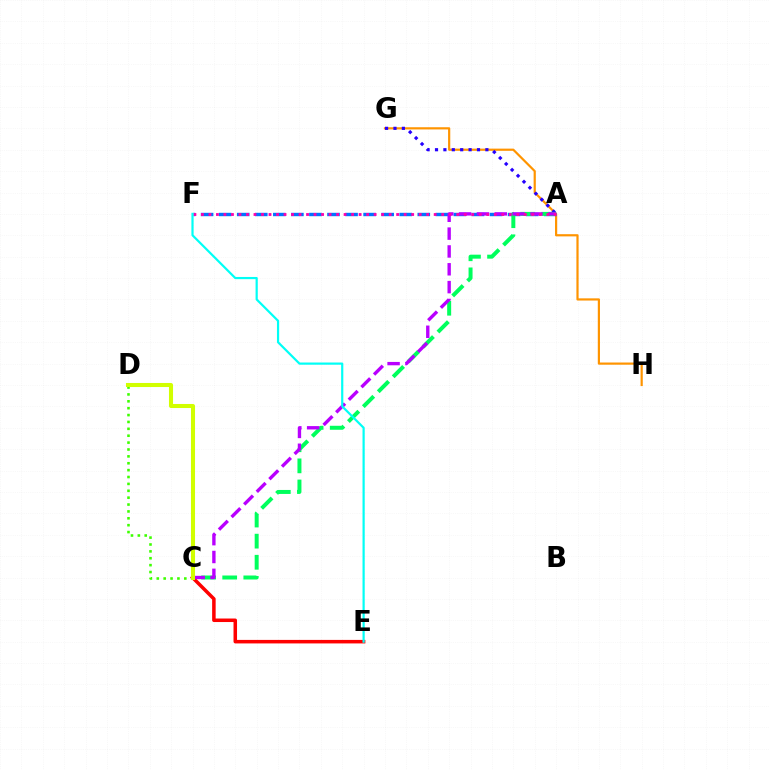{('G', 'H'): [{'color': '#ff9400', 'line_style': 'solid', 'thickness': 1.58}], ('A', 'G'): [{'color': '#2500ff', 'line_style': 'dotted', 'thickness': 2.28}], ('A', 'F'): [{'color': '#0074ff', 'line_style': 'dashed', 'thickness': 2.45}, {'color': '#ff00ac', 'line_style': 'dotted', 'thickness': 2.04}], ('A', 'C'): [{'color': '#00ff5c', 'line_style': 'dashed', 'thickness': 2.87}, {'color': '#b900ff', 'line_style': 'dashed', 'thickness': 2.42}], ('C', 'E'): [{'color': '#ff0000', 'line_style': 'solid', 'thickness': 2.53}], ('C', 'D'): [{'color': '#3dff00', 'line_style': 'dotted', 'thickness': 1.87}, {'color': '#d1ff00', 'line_style': 'solid', 'thickness': 2.93}], ('E', 'F'): [{'color': '#00fff6', 'line_style': 'solid', 'thickness': 1.58}]}